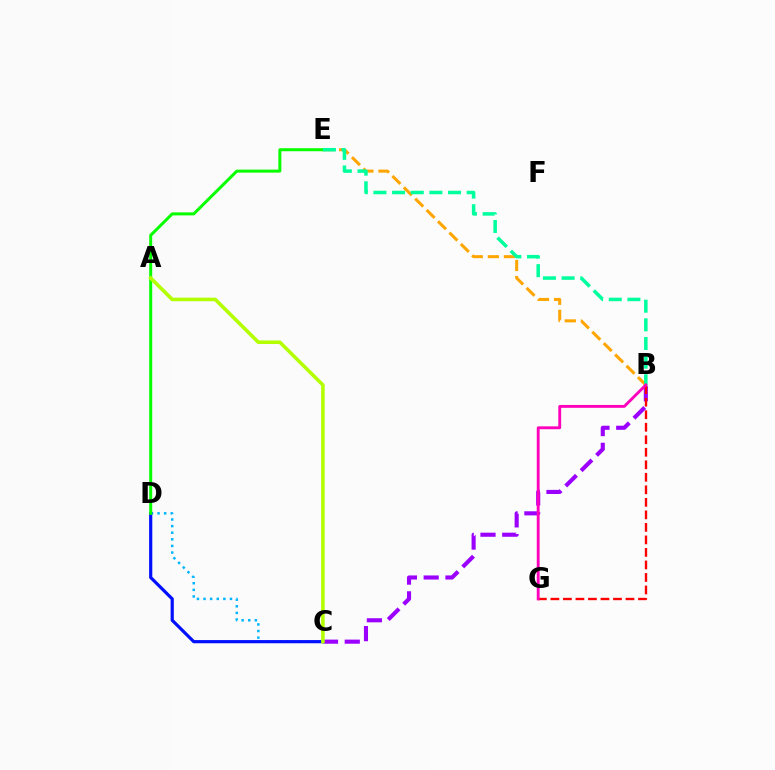{('C', 'D'): [{'color': '#00b5ff', 'line_style': 'dotted', 'thickness': 1.8}, {'color': '#0010ff', 'line_style': 'solid', 'thickness': 2.29}], ('B', 'E'): [{'color': '#ffa500', 'line_style': 'dashed', 'thickness': 2.18}, {'color': '#00ff9d', 'line_style': 'dashed', 'thickness': 2.53}], ('D', 'E'): [{'color': '#08ff00', 'line_style': 'solid', 'thickness': 2.17}], ('B', 'C'): [{'color': '#9b00ff', 'line_style': 'dashed', 'thickness': 2.96}], ('B', 'G'): [{'color': '#ff0000', 'line_style': 'dashed', 'thickness': 1.7}, {'color': '#ff00bd', 'line_style': 'solid', 'thickness': 2.06}], ('A', 'C'): [{'color': '#b3ff00', 'line_style': 'solid', 'thickness': 2.58}]}